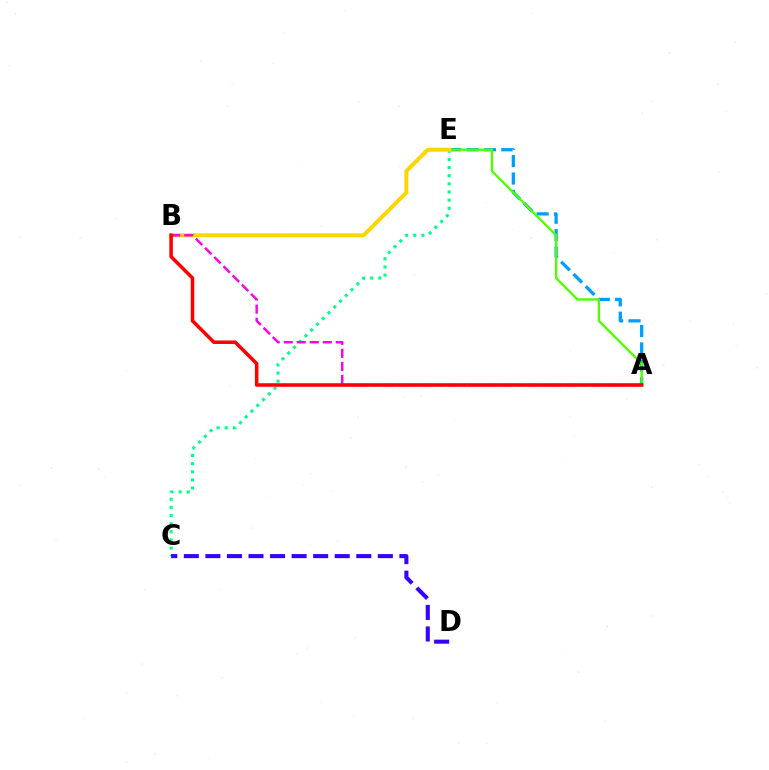{('A', 'E'): [{'color': '#009eff', 'line_style': 'dashed', 'thickness': 2.36}, {'color': '#4fff00', 'line_style': 'solid', 'thickness': 1.69}], ('C', 'E'): [{'color': '#00ff86', 'line_style': 'dotted', 'thickness': 2.21}], ('B', 'E'): [{'color': '#ffd500', 'line_style': 'solid', 'thickness': 2.87}], ('A', 'B'): [{'color': '#ff00ed', 'line_style': 'dashed', 'thickness': 1.77}, {'color': '#ff0000', 'line_style': 'solid', 'thickness': 2.54}], ('C', 'D'): [{'color': '#3700ff', 'line_style': 'dashed', 'thickness': 2.93}]}